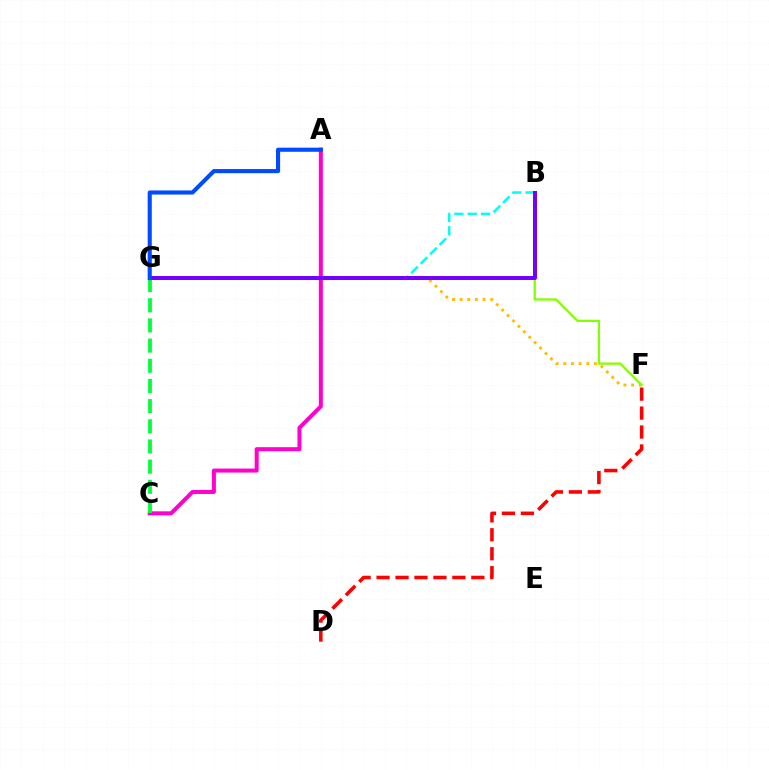{('F', 'G'): [{'color': '#ffbd00', 'line_style': 'dotted', 'thickness': 2.08}], ('B', 'G'): [{'color': '#00fff6', 'line_style': 'dashed', 'thickness': 1.81}, {'color': '#7200ff', 'line_style': 'solid', 'thickness': 2.86}], ('B', 'F'): [{'color': '#84ff00', 'line_style': 'solid', 'thickness': 1.64}], ('A', 'C'): [{'color': '#ff00cf', 'line_style': 'solid', 'thickness': 2.89}], ('D', 'F'): [{'color': '#ff0000', 'line_style': 'dashed', 'thickness': 2.57}], ('C', 'G'): [{'color': '#00ff39', 'line_style': 'dashed', 'thickness': 2.74}], ('A', 'G'): [{'color': '#004bff', 'line_style': 'solid', 'thickness': 2.96}]}